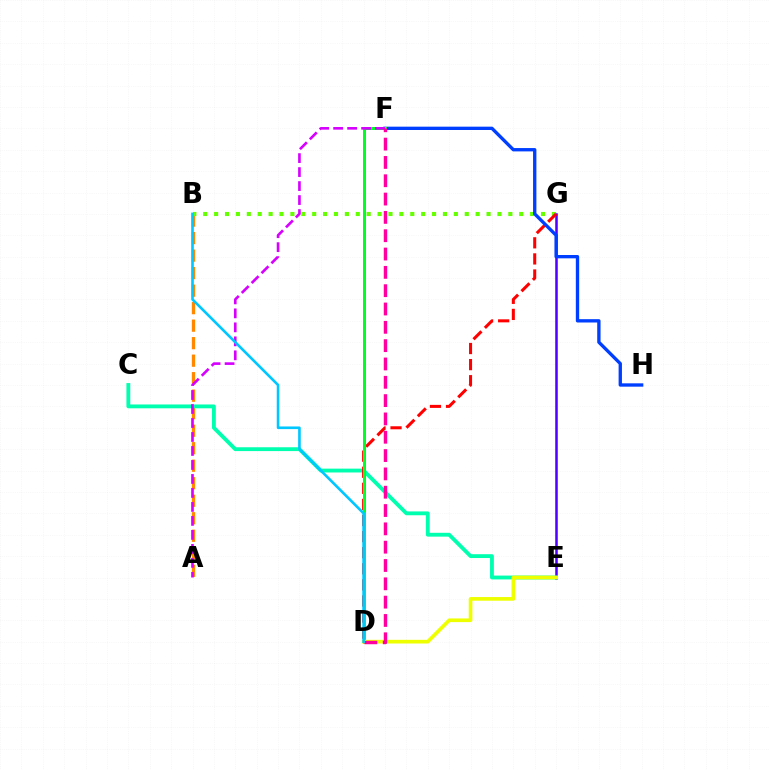{('A', 'B'): [{'color': '#ff8800', 'line_style': 'dashed', 'thickness': 2.38}], ('E', 'G'): [{'color': '#4f00ff', 'line_style': 'solid', 'thickness': 1.82}], ('C', 'E'): [{'color': '#00ffaf', 'line_style': 'solid', 'thickness': 2.76}], ('B', 'G'): [{'color': '#66ff00', 'line_style': 'dotted', 'thickness': 2.96}], ('D', 'G'): [{'color': '#ff0000', 'line_style': 'dashed', 'thickness': 2.19}], ('F', 'H'): [{'color': '#003fff', 'line_style': 'solid', 'thickness': 2.4}], ('D', 'F'): [{'color': '#00ff27', 'line_style': 'solid', 'thickness': 2.16}, {'color': '#ff00a0', 'line_style': 'dashed', 'thickness': 2.49}], ('A', 'F'): [{'color': '#d600ff', 'line_style': 'dashed', 'thickness': 1.9}], ('D', 'E'): [{'color': '#eeff00', 'line_style': 'solid', 'thickness': 2.64}], ('B', 'D'): [{'color': '#00c7ff', 'line_style': 'solid', 'thickness': 1.9}]}